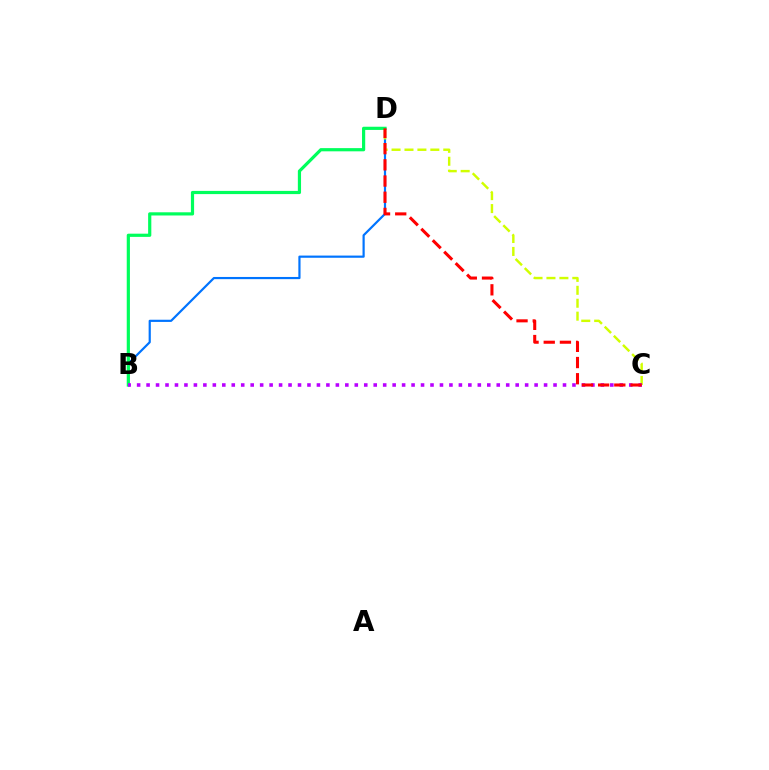{('B', 'D'): [{'color': '#0074ff', 'line_style': 'solid', 'thickness': 1.58}, {'color': '#00ff5c', 'line_style': 'solid', 'thickness': 2.3}], ('C', 'D'): [{'color': '#d1ff00', 'line_style': 'dashed', 'thickness': 1.76}, {'color': '#ff0000', 'line_style': 'dashed', 'thickness': 2.2}], ('B', 'C'): [{'color': '#b900ff', 'line_style': 'dotted', 'thickness': 2.57}]}